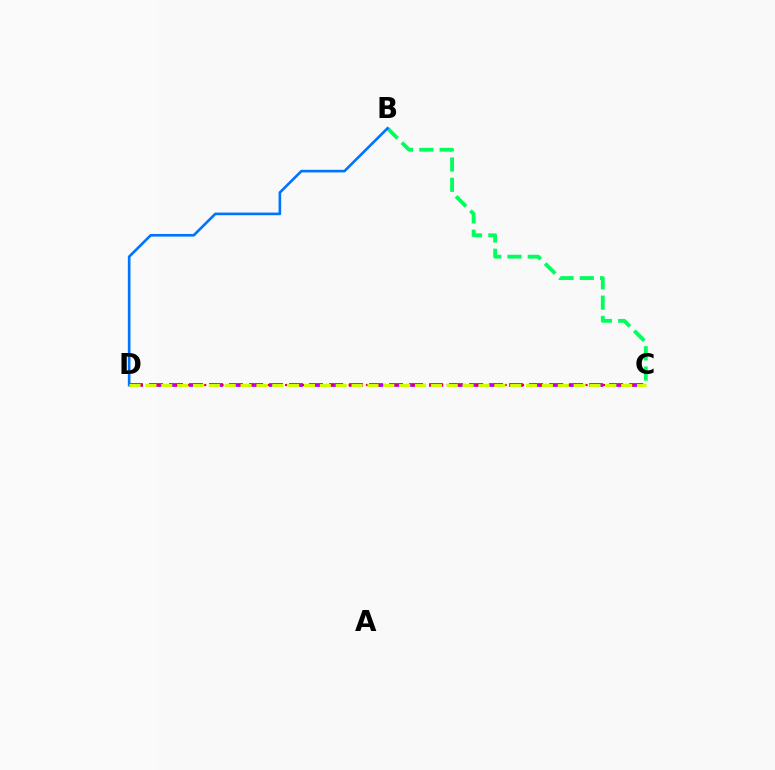{('B', 'C'): [{'color': '#00ff5c', 'line_style': 'dashed', 'thickness': 2.76}], ('C', 'D'): [{'color': '#b900ff', 'line_style': 'dashed', 'thickness': 2.72}, {'color': '#ff0000', 'line_style': 'dotted', 'thickness': 1.57}, {'color': '#d1ff00', 'line_style': 'dashed', 'thickness': 2.15}], ('B', 'D'): [{'color': '#0074ff', 'line_style': 'solid', 'thickness': 1.9}]}